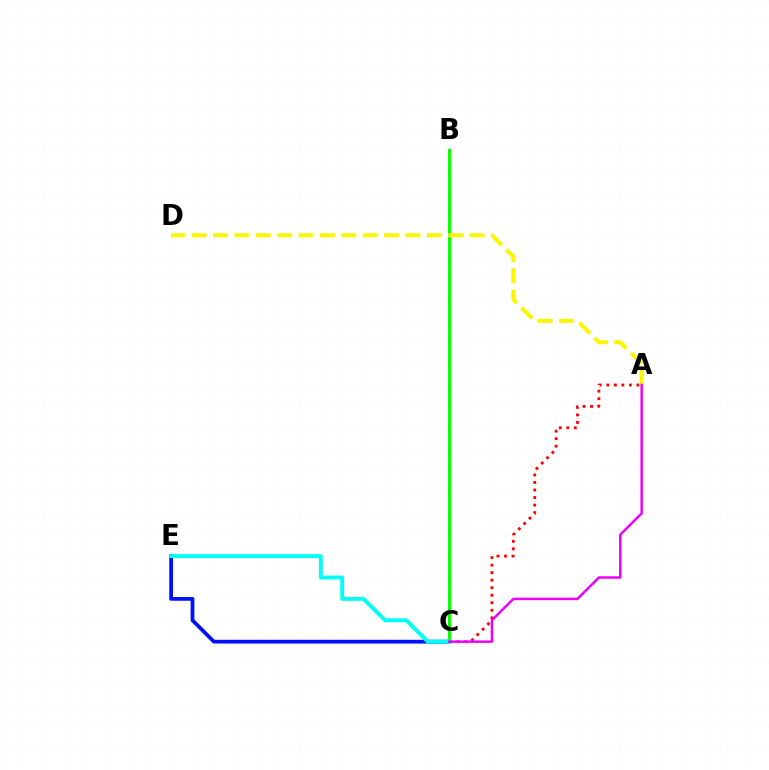{('A', 'C'): [{'color': '#ff0000', 'line_style': 'dotted', 'thickness': 2.04}, {'color': '#ee00ff', 'line_style': 'solid', 'thickness': 1.79}], ('C', 'E'): [{'color': '#0010ff', 'line_style': 'solid', 'thickness': 2.71}, {'color': '#00fff6', 'line_style': 'solid', 'thickness': 2.8}], ('B', 'C'): [{'color': '#08ff00', 'line_style': 'solid', 'thickness': 2.17}], ('A', 'D'): [{'color': '#fcf500', 'line_style': 'dashed', 'thickness': 2.91}]}